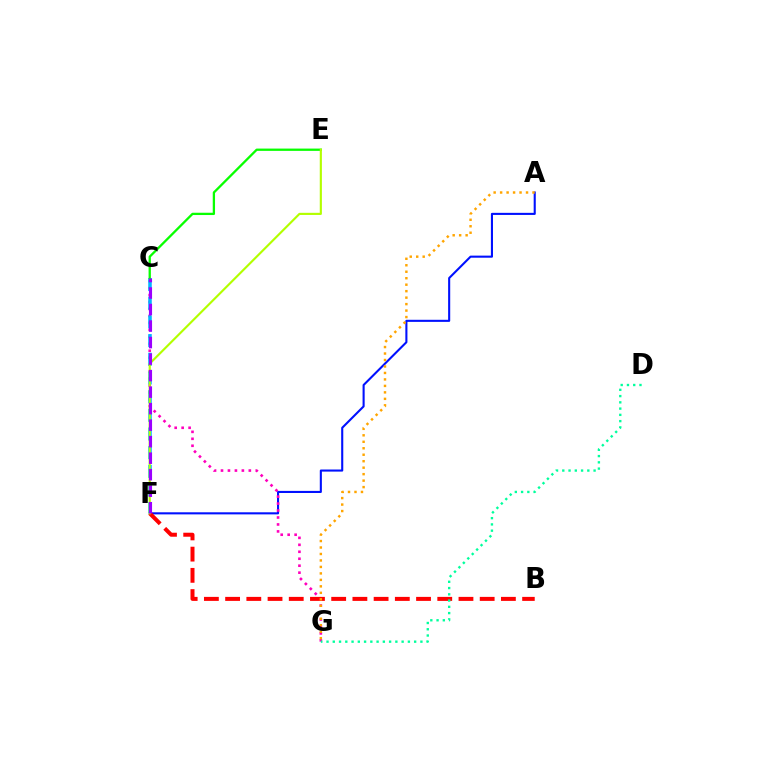{('A', 'F'): [{'color': '#0010ff', 'line_style': 'solid', 'thickness': 1.51}], ('C', 'G'): [{'color': '#ff00bd', 'line_style': 'dotted', 'thickness': 1.89}], ('B', 'F'): [{'color': '#ff0000', 'line_style': 'dashed', 'thickness': 2.88}], ('C', 'F'): [{'color': '#00b5ff', 'line_style': 'dashed', 'thickness': 2.54}, {'color': '#9b00ff', 'line_style': 'dashed', 'thickness': 2.24}], ('D', 'G'): [{'color': '#00ff9d', 'line_style': 'dotted', 'thickness': 1.7}], ('C', 'E'): [{'color': '#08ff00', 'line_style': 'solid', 'thickness': 1.65}], ('E', 'F'): [{'color': '#b3ff00', 'line_style': 'solid', 'thickness': 1.54}], ('A', 'G'): [{'color': '#ffa500', 'line_style': 'dotted', 'thickness': 1.76}]}